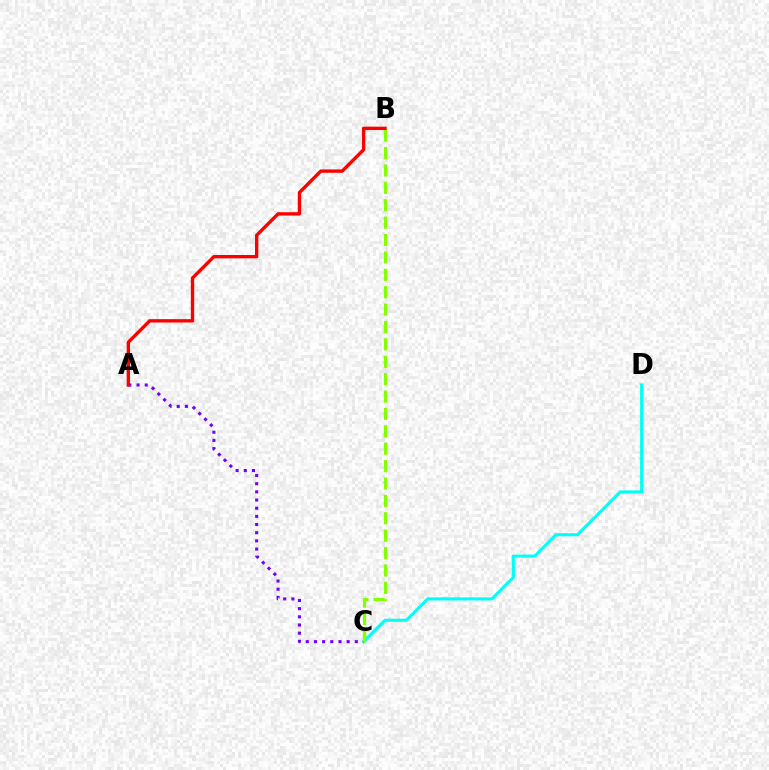{('C', 'D'): [{'color': '#00fff6', 'line_style': 'solid', 'thickness': 2.24}], ('A', 'C'): [{'color': '#7200ff', 'line_style': 'dotted', 'thickness': 2.22}], ('B', 'C'): [{'color': '#84ff00', 'line_style': 'dashed', 'thickness': 2.36}], ('A', 'B'): [{'color': '#ff0000', 'line_style': 'solid', 'thickness': 2.42}]}